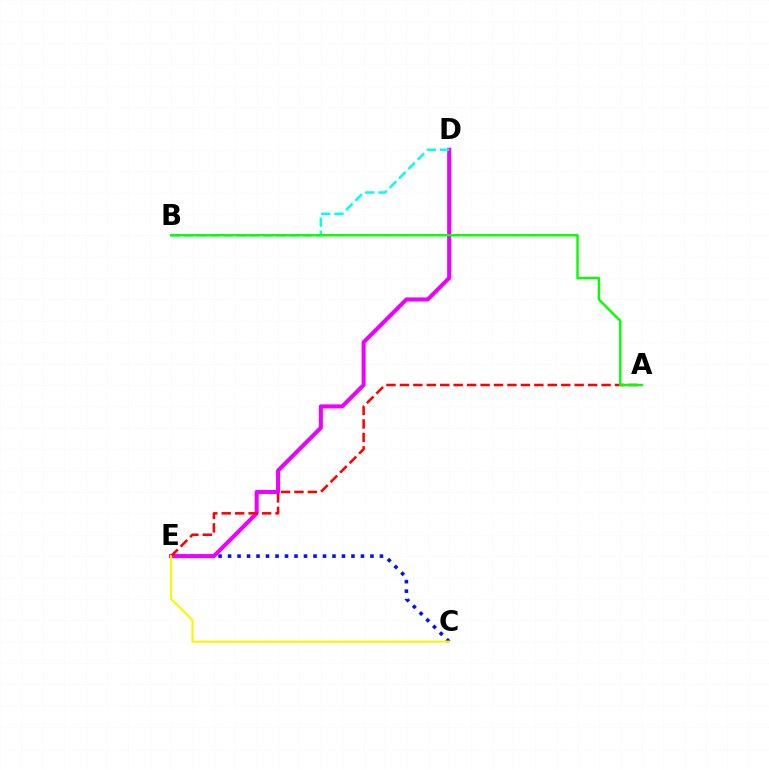{('C', 'E'): [{'color': '#0010ff', 'line_style': 'dotted', 'thickness': 2.58}, {'color': '#fcf500', 'line_style': 'solid', 'thickness': 1.54}], ('D', 'E'): [{'color': '#ee00ff', 'line_style': 'solid', 'thickness': 2.91}], ('A', 'E'): [{'color': '#ff0000', 'line_style': 'dashed', 'thickness': 1.83}], ('B', 'D'): [{'color': '#00fff6', 'line_style': 'dashed', 'thickness': 1.8}], ('A', 'B'): [{'color': '#08ff00', 'line_style': 'solid', 'thickness': 1.76}]}